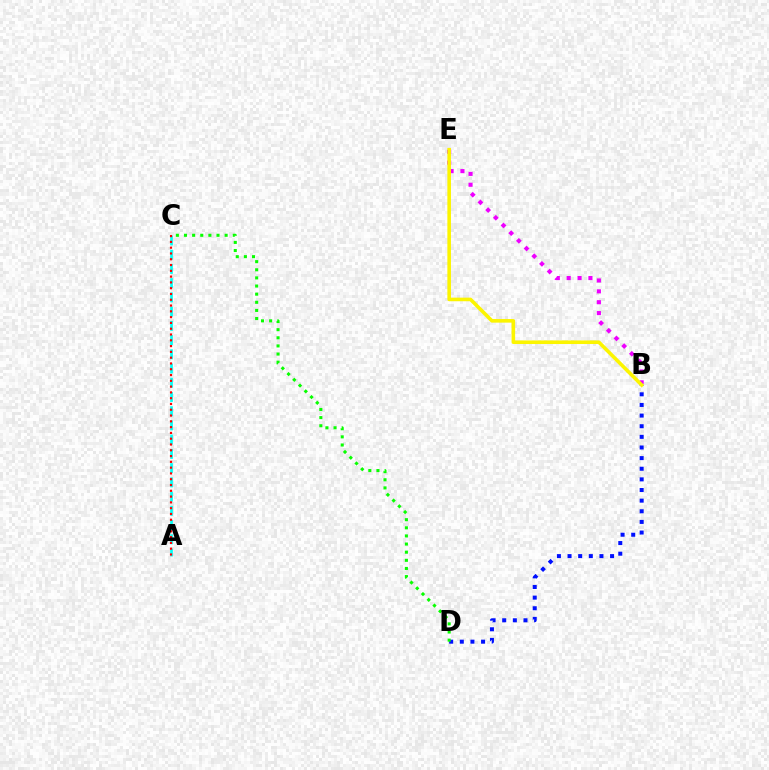{('B', 'E'): [{'color': '#ee00ff', 'line_style': 'dotted', 'thickness': 2.95}, {'color': '#fcf500', 'line_style': 'solid', 'thickness': 2.59}], ('B', 'D'): [{'color': '#0010ff', 'line_style': 'dotted', 'thickness': 2.89}], ('A', 'C'): [{'color': '#00fff6', 'line_style': 'dashed', 'thickness': 1.93}, {'color': '#ff0000', 'line_style': 'dotted', 'thickness': 1.57}], ('C', 'D'): [{'color': '#08ff00', 'line_style': 'dotted', 'thickness': 2.21}]}